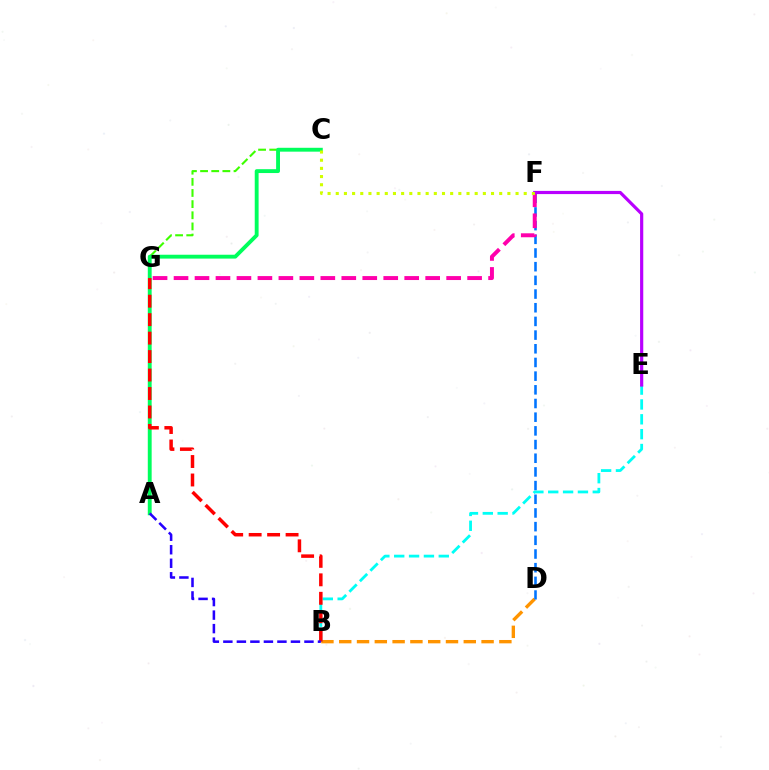{('C', 'G'): [{'color': '#3dff00', 'line_style': 'dashed', 'thickness': 1.51}], ('B', 'D'): [{'color': '#ff9400', 'line_style': 'dashed', 'thickness': 2.42}], ('D', 'F'): [{'color': '#0074ff', 'line_style': 'dashed', 'thickness': 1.86}], ('A', 'C'): [{'color': '#00ff5c', 'line_style': 'solid', 'thickness': 2.78}], ('F', 'G'): [{'color': '#ff00ac', 'line_style': 'dashed', 'thickness': 2.85}], ('B', 'E'): [{'color': '#00fff6', 'line_style': 'dashed', 'thickness': 2.02}], ('B', 'G'): [{'color': '#ff0000', 'line_style': 'dashed', 'thickness': 2.51}], ('E', 'F'): [{'color': '#b900ff', 'line_style': 'solid', 'thickness': 2.29}], ('A', 'B'): [{'color': '#2500ff', 'line_style': 'dashed', 'thickness': 1.84}], ('C', 'F'): [{'color': '#d1ff00', 'line_style': 'dotted', 'thickness': 2.22}]}